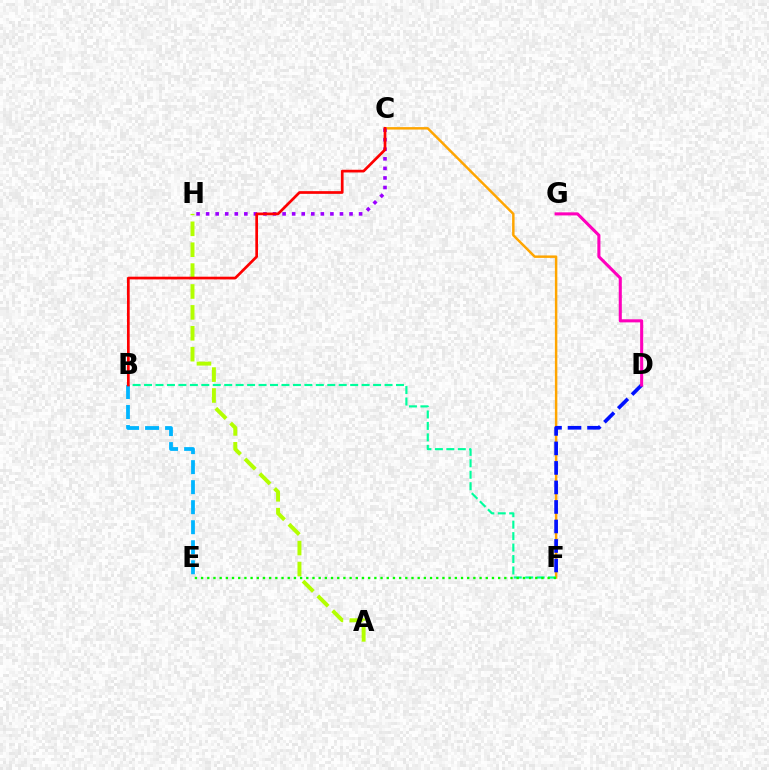{('C', 'F'): [{'color': '#ffa500', 'line_style': 'solid', 'thickness': 1.77}], ('D', 'F'): [{'color': '#0010ff', 'line_style': 'dashed', 'thickness': 2.65}], ('D', 'G'): [{'color': '#ff00bd', 'line_style': 'solid', 'thickness': 2.22}], ('C', 'H'): [{'color': '#9b00ff', 'line_style': 'dotted', 'thickness': 2.6}], ('A', 'H'): [{'color': '#b3ff00', 'line_style': 'dashed', 'thickness': 2.84}], ('B', 'F'): [{'color': '#00ff9d', 'line_style': 'dashed', 'thickness': 1.56}], ('B', 'E'): [{'color': '#00b5ff', 'line_style': 'dashed', 'thickness': 2.72}], ('B', 'C'): [{'color': '#ff0000', 'line_style': 'solid', 'thickness': 1.94}], ('E', 'F'): [{'color': '#08ff00', 'line_style': 'dotted', 'thickness': 1.68}]}